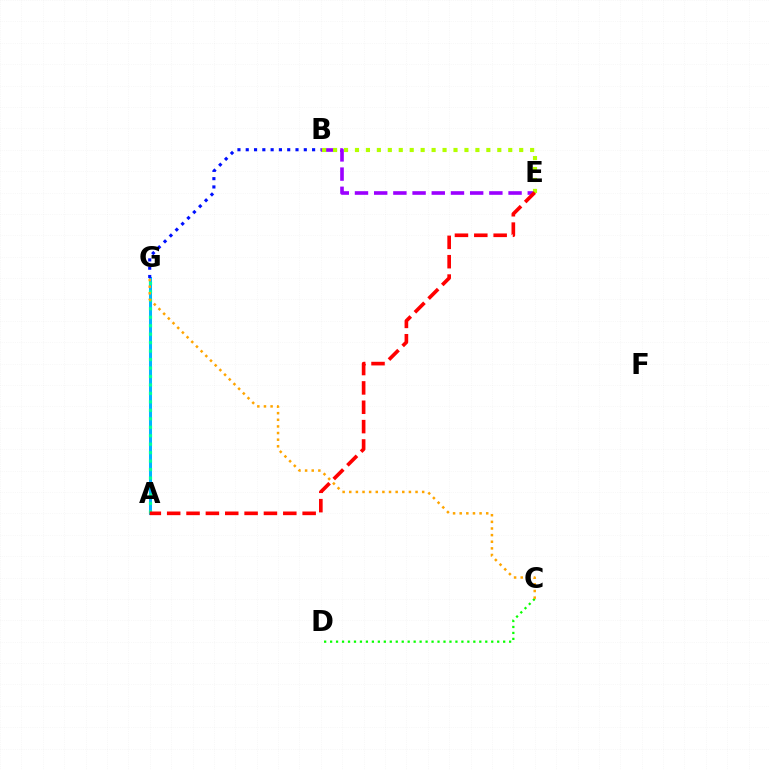{('C', 'D'): [{'color': '#08ff00', 'line_style': 'dotted', 'thickness': 1.62}], ('A', 'G'): [{'color': '#ff00bd', 'line_style': 'dashed', 'thickness': 1.81}, {'color': '#00b5ff', 'line_style': 'solid', 'thickness': 2.18}, {'color': '#00ff9d', 'line_style': 'dotted', 'thickness': 2.3}], ('B', 'E'): [{'color': '#9b00ff', 'line_style': 'dashed', 'thickness': 2.61}, {'color': '#b3ff00', 'line_style': 'dotted', 'thickness': 2.97}], ('B', 'G'): [{'color': '#0010ff', 'line_style': 'dotted', 'thickness': 2.25}], ('C', 'G'): [{'color': '#ffa500', 'line_style': 'dotted', 'thickness': 1.8}], ('A', 'E'): [{'color': '#ff0000', 'line_style': 'dashed', 'thickness': 2.63}]}